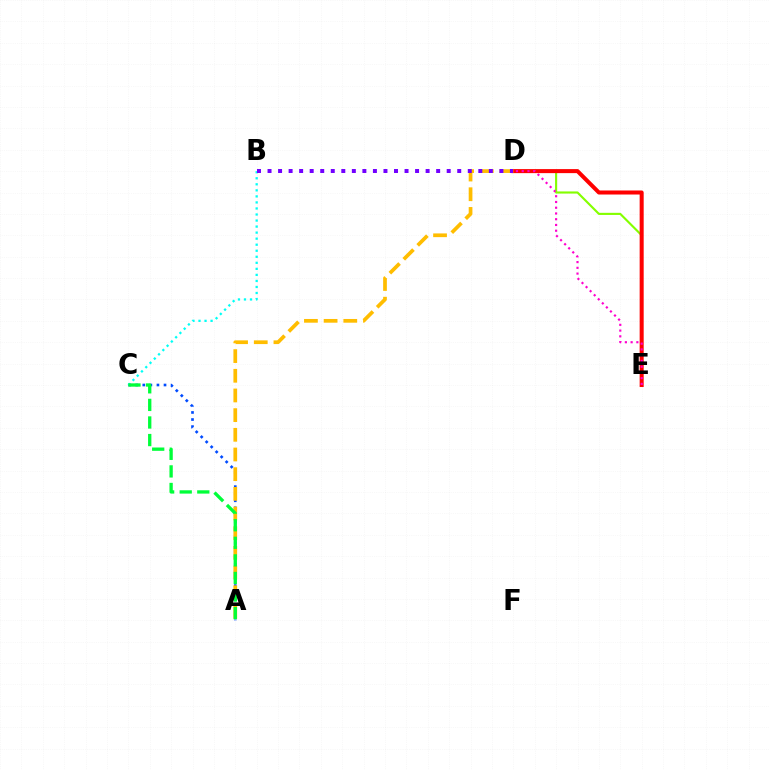{('A', 'C'): [{'color': '#004bff', 'line_style': 'dotted', 'thickness': 1.92}, {'color': '#00ff39', 'line_style': 'dashed', 'thickness': 2.39}], ('D', 'E'): [{'color': '#84ff00', 'line_style': 'solid', 'thickness': 1.53}, {'color': '#ff0000', 'line_style': 'solid', 'thickness': 2.9}, {'color': '#ff00cf', 'line_style': 'dotted', 'thickness': 1.56}], ('B', 'C'): [{'color': '#00fff6', 'line_style': 'dotted', 'thickness': 1.64}], ('A', 'D'): [{'color': '#ffbd00', 'line_style': 'dashed', 'thickness': 2.67}], ('B', 'D'): [{'color': '#7200ff', 'line_style': 'dotted', 'thickness': 2.86}]}